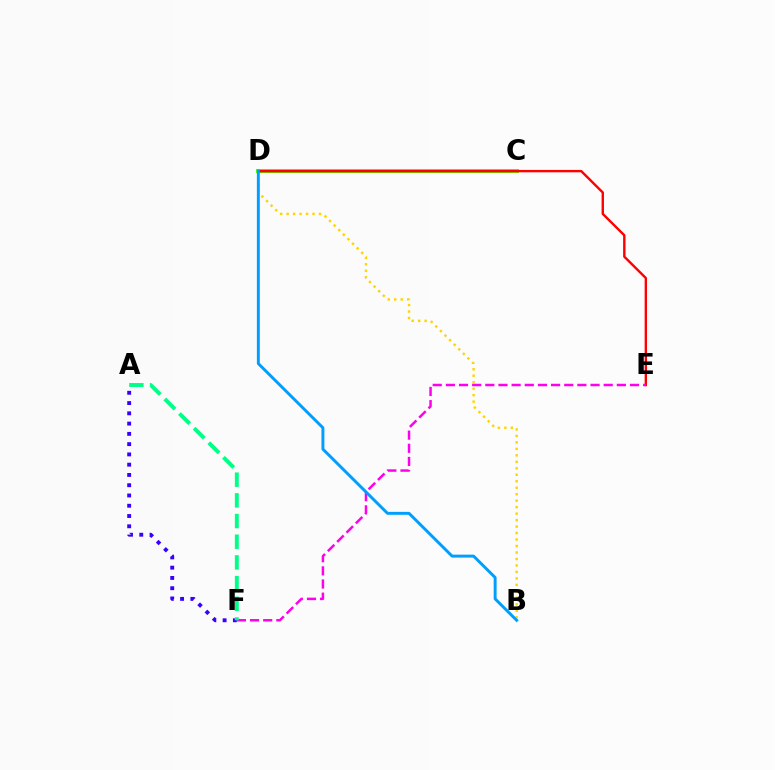{('B', 'D'): [{'color': '#ffd500', 'line_style': 'dotted', 'thickness': 1.76}, {'color': '#009eff', 'line_style': 'solid', 'thickness': 2.11}], ('C', 'D'): [{'color': '#4fff00', 'line_style': 'solid', 'thickness': 2.91}], ('D', 'E'): [{'color': '#ff0000', 'line_style': 'solid', 'thickness': 1.72}], ('E', 'F'): [{'color': '#ff00ed', 'line_style': 'dashed', 'thickness': 1.79}], ('A', 'F'): [{'color': '#3700ff', 'line_style': 'dotted', 'thickness': 2.79}, {'color': '#00ff86', 'line_style': 'dashed', 'thickness': 2.81}]}